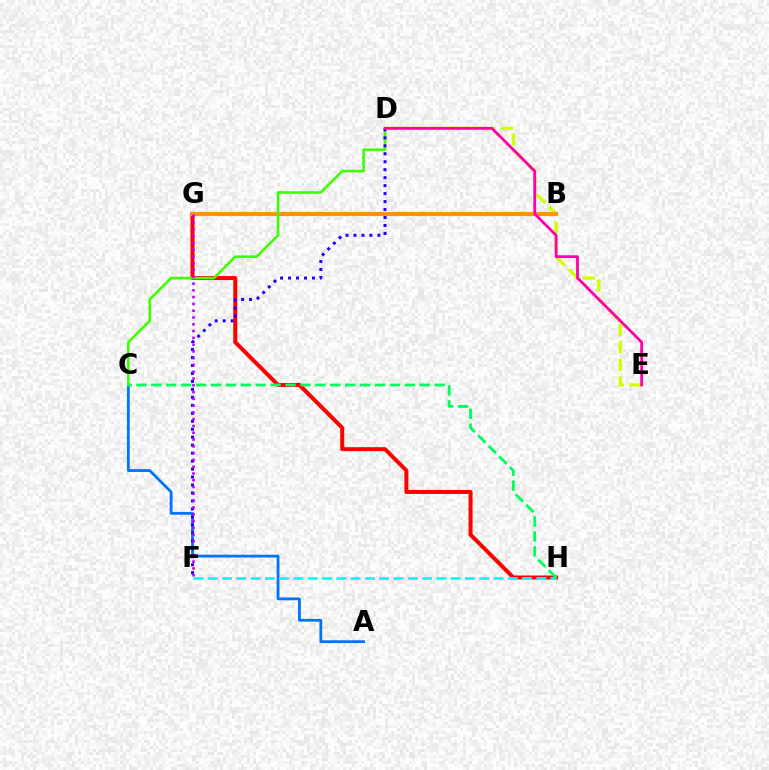{('D', 'E'): [{'color': '#d1ff00', 'line_style': 'dashed', 'thickness': 2.4}, {'color': '#ff00ac', 'line_style': 'solid', 'thickness': 2.01}], ('G', 'H'): [{'color': '#ff0000', 'line_style': 'solid', 'thickness': 2.88}], ('A', 'C'): [{'color': '#0074ff', 'line_style': 'solid', 'thickness': 2.01}], ('B', 'G'): [{'color': '#ff9400', 'line_style': 'solid', 'thickness': 2.98}], ('C', 'D'): [{'color': '#3dff00', 'line_style': 'solid', 'thickness': 1.87}], ('D', 'F'): [{'color': '#2500ff', 'line_style': 'dotted', 'thickness': 2.17}], ('F', 'H'): [{'color': '#00fff6', 'line_style': 'dashed', 'thickness': 1.94}], ('F', 'G'): [{'color': '#b900ff', 'line_style': 'dotted', 'thickness': 1.84}], ('C', 'H'): [{'color': '#00ff5c', 'line_style': 'dashed', 'thickness': 2.03}]}